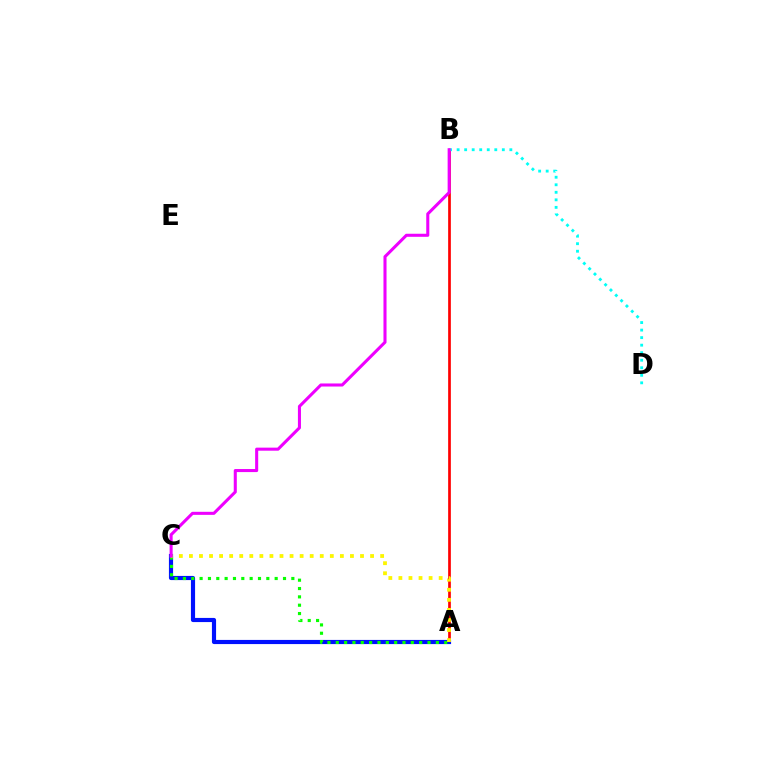{('A', 'B'): [{'color': '#ff0000', 'line_style': 'solid', 'thickness': 1.94}], ('B', 'D'): [{'color': '#00fff6', 'line_style': 'dotted', 'thickness': 2.05}], ('A', 'C'): [{'color': '#0010ff', 'line_style': 'solid', 'thickness': 2.99}, {'color': '#08ff00', 'line_style': 'dotted', 'thickness': 2.27}, {'color': '#fcf500', 'line_style': 'dotted', 'thickness': 2.73}], ('B', 'C'): [{'color': '#ee00ff', 'line_style': 'solid', 'thickness': 2.2}]}